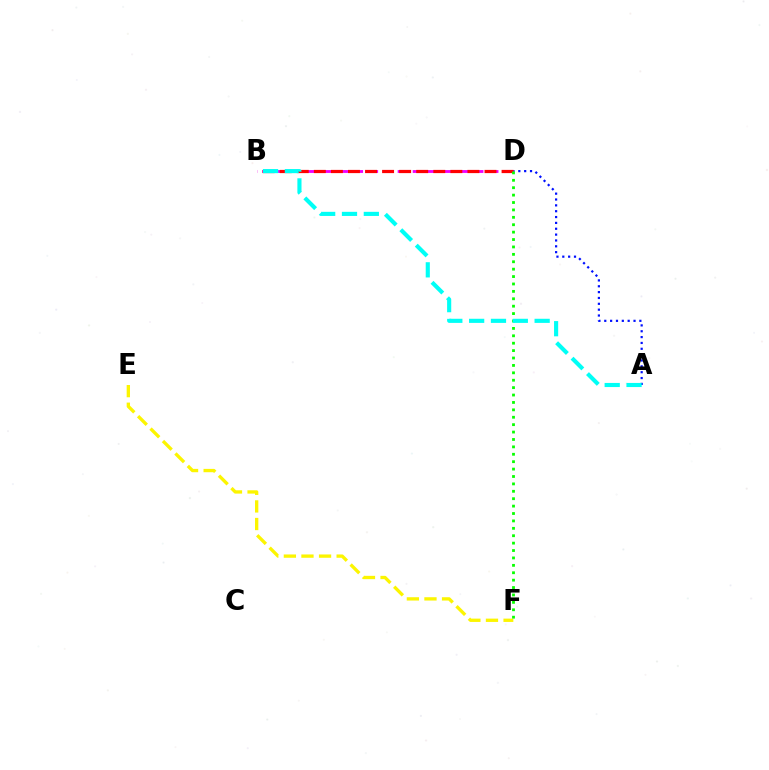{('B', 'D'): [{'color': '#ee00ff', 'line_style': 'dashed', 'thickness': 2.04}, {'color': '#ff0000', 'line_style': 'dashed', 'thickness': 2.32}], ('A', 'D'): [{'color': '#0010ff', 'line_style': 'dotted', 'thickness': 1.59}], ('E', 'F'): [{'color': '#fcf500', 'line_style': 'dashed', 'thickness': 2.39}], ('D', 'F'): [{'color': '#08ff00', 'line_style': 'dotted', 'thickness': 2.01}], ('A', 'B'): [{'color': '#00fff6', 'line_style': 'dashed', 'thickness': 2.97}]}